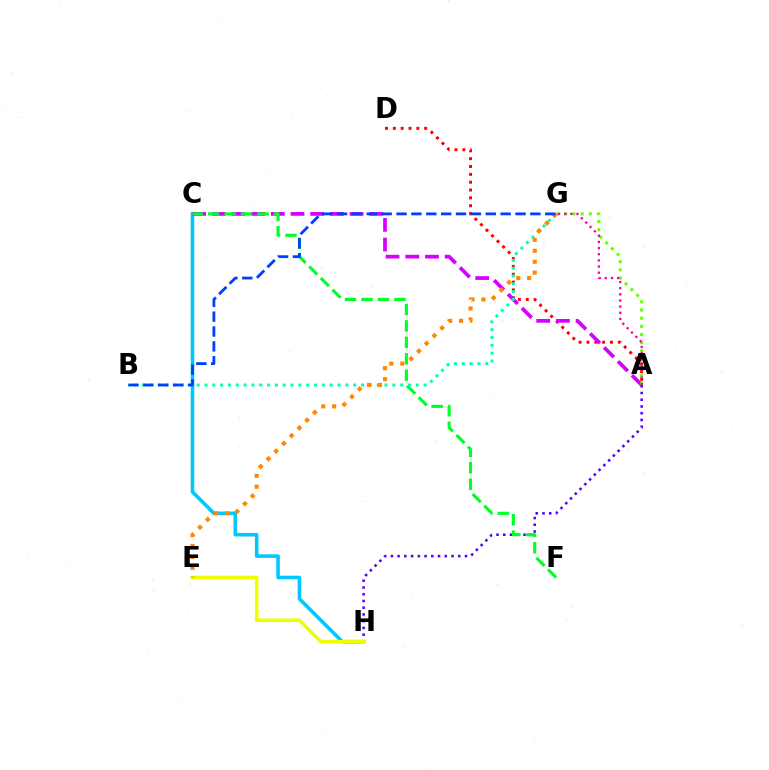{('A', 'D'): [{'color': '#ff0000', 'line_style': 'dotted', 'thickness': 2.13}], ('C', 'H'): [{'color': '#00c7ff', 'line_style': 'solid', 'thickness': 2.58}], ('A', 'C'): [{'color': '#d600ff', 'line_style': 'dashed', 'thickness': 2.68}], ('A', 'H'): [{'color': '#4f00ff', 'line_style': 'dotted', 'thickness': 1.83}], ('E', 'H'): [{'color': '#eeff00', 'line_style': 'solid', 'thickness': 2.56}], ('A', 'G'): [{'color': '#66ff00', 'line_style': 'dotted', 'thickness': 2.22}, {'color': '#ff00a0', 'line_style': 'dotted', 'thickness': 1.67}], ('C', 'F'): [{'color': '#00ff27', 'line_style': 'dashed', 'thickness': 2.23}], ('B', 'G'): [{'color': '#00ffaf', 'line_style': 'dotted', 'thickness': 2.13}, {'color': '#003fff', 'line_style': 'dashed', 'thickness': 2.02}], ('E', 'G'): [{'color': '#ff8800', 'line_style': 'dotted', 'thickness': 2.97}]}